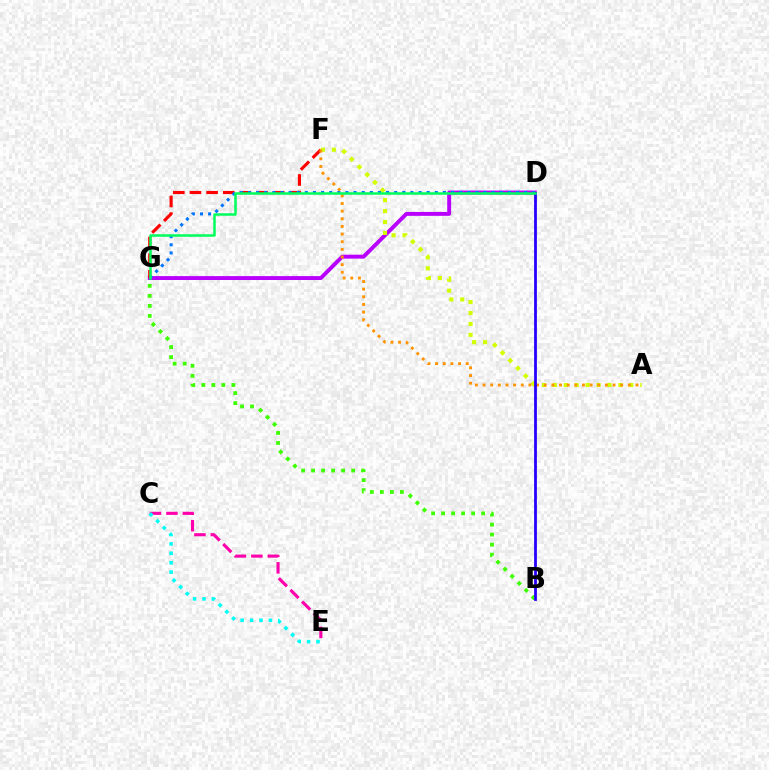{('C', 'E'): [{'color': '#ff00ac', 'line_style': 'dashed', 'thickness': 2.24}, {'color': '#00fff6', 'line_style': 'dotted', 'thickness': 2.56}], ('D', 'G'): [{'color': '#b900ff', 'line_style': 'solid', 'thickness': 2.81}, {'color': '#0074ff', 'line_style': 'dotted', 'thickness': 2.21}, {'color': '#00ff5c', 'line_style': 'solid', 'thickness': 1.81}], ('F', 'G'): [{'color': '#ff0000', 'line_style': 'dashed', 'thickness': 2.26}], ('B', 'G'): [{'color': '#3dff00', 'line_style': 'dotted', 'thickness': 2.72}], ('A', 'F'): [{'color': '#d1ff00', 'line_style': 'dotted', 'thickness': 2.97}, {'color': '#ff9400', 'line_style': 'dotted', 'thickness': 2.08}], ('B', 'D'): [{'color': '#2500ff', 'line_style': 'solid', 'thickness': 2.0}]}